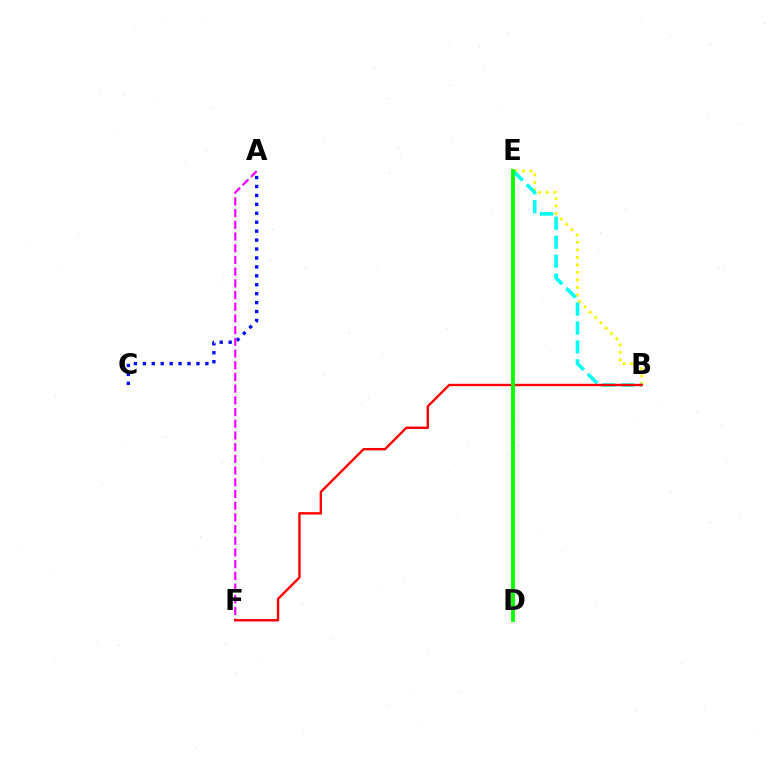{('B', 'E'): [{'color': '#fcf500', 'line_style': 'dotted', 'thickness': 2.04}, {'color': '#00fff6', 'line_style': 'dashed', 'thickness': 2.57}], ('A', 'C'): [{'color': '#0010ff', 'line_style': 'dotted', 'thickness': 2.43}], ('A', 'F'): [{'color': '#ee00ff', 'line_style': 'dashed', 'thickness': 1.59}], ('B', 'F'): [{'color': '#ff0000', 'line_style': 'solid', 'thickness': 1.72}], ('D', 'E'): [{'color': '#08ff00', 'line_style': 'solid', 'thickness': 2.76}]}